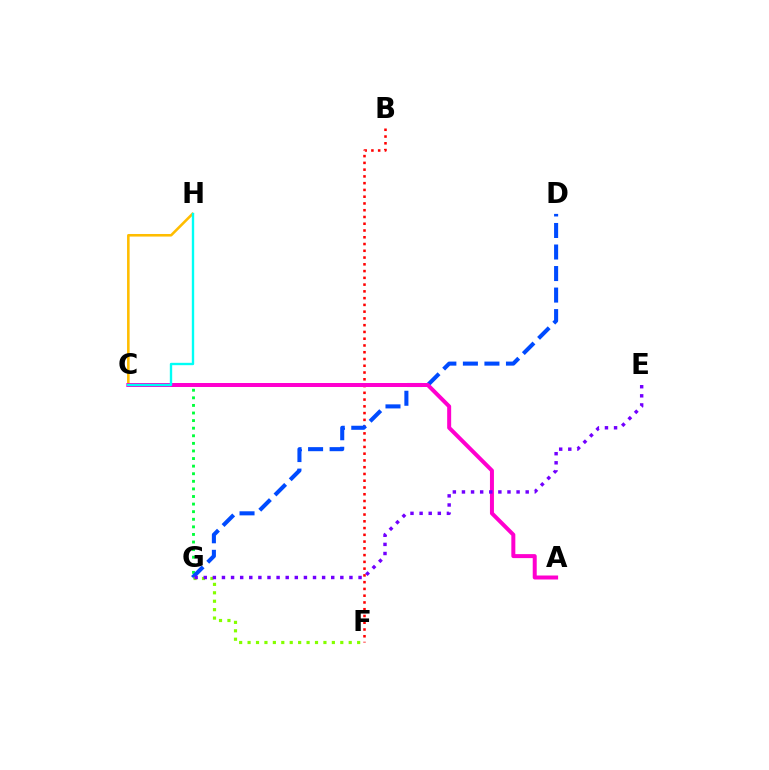{('B', 'F'): [{'color': '#ff0000', 'line_style': 'dotted', 'thickness': 1.84}], ('C', 'G'): [{'color': '#00ff39', 'line_style': 'dotted', 'thickness': 2.06}], ('C', 'H'): [{'color': '#ffbd00', 'line_style': 'solid', 'thickness': 1.86}, {'color': '#00fff6', 'line_style': 'solid', 'thickness': 1.71}], ('D', 'G'): [{'color': '#004bff', 'line_style': 'dashed', 'thickness': 2.93}], ('A', 'C'): [{'color': '#ff00cf', 'line_style': 'solid', 'thickness': 2.87}], ('F', 'G'): [{'color': '#84ff00', 'line_style': 'dotted', 'thickness': 2.29}], ('E', 'G'): [{'color': '#7200ff', 'line_style': 'dotted', 'thickness': 2.47}]}